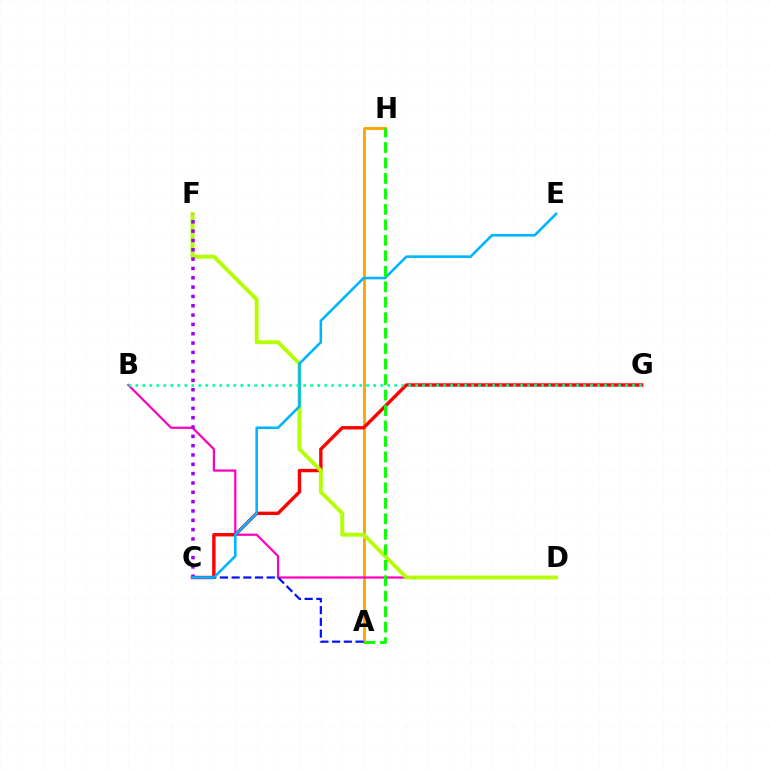{('A', 'H'): [{'color': '#ffa500', 'line_style': 'solid', 'thickness': 2.07}, {'color': '#08ff00', 'line_style': 'dashed', 'thickness': 2.1}], ('B', 'D'): [{'color': '#ff00bd', 'line_style': 'solid', 'thickness': 1.6}], ('C', 'G'): [{'color': '#ff0000', 'line_style': 'solid', 'thickness': 2.44}], ('D', 'F'): [{'color': '#b3ff00', 'line_style': 'solid', 'thickness': 2.81}], ('A', 'C'): [{'color': '#0010ff', 'line_style': 'dashed', 'thickness': 1.59}], ('C', 'F'): [{'color': '#9b00ff', 'line_style': 'dotted', 'thickness': 2.53}], ('C', 'E'): [{'color': '#00b5ff', 'line_style': 'solid', 'thickness': 1.87}], ('B', 'G'): [{'color': '#00ff9d', 'line_style': 'dotted', 'thickness': 1.9}]}